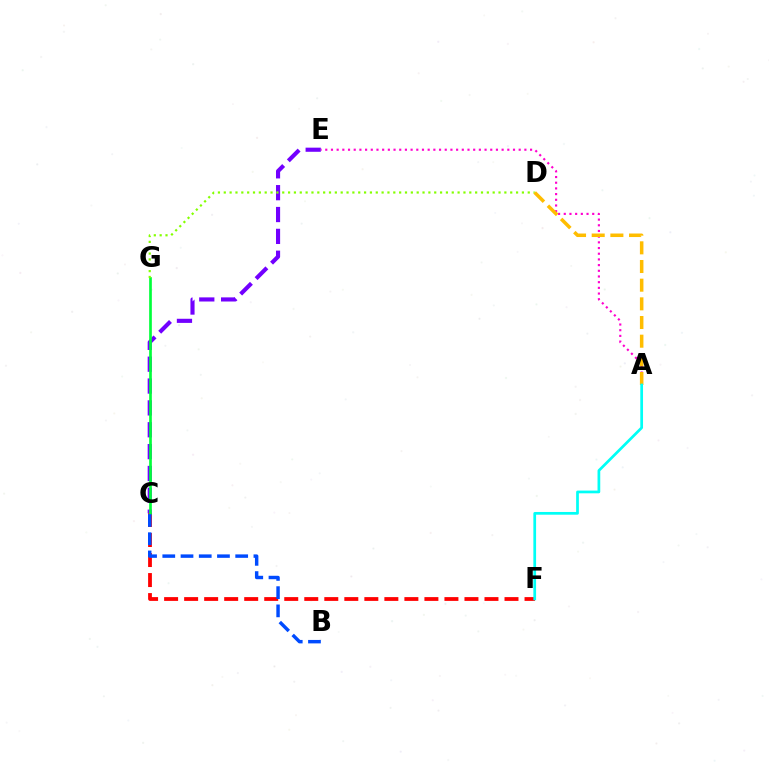{('C', 'F'): [{'color': '#ff0000', 'line_style': 'dashed', 'thickness': 2.72}], ('C', 'E'): [{'color': '#7200ff', 'line_style': 'dashed', 'thickness': 2.97}], ('C', 'G'): [{'color': '#00ff39', 'line_style': 'solid', 'thickness': 1.92}], ('A', 'E'): [{'color': '#ff00cf', 'line_style': 'dotted', 'thickness': 1.55}], ('D', 'G'): [{'color': '#84ff00', 'line_style': 'dotted', 'thickness': 1.59}], ('A', 'D'): [{'color': '#ffbd00', 'line_style': 'dashed', 'thickness': 2.54}], ('B', 'C'): [{'color': '#004bff', 'line_style': 'dashed', 'thickness': 2.48}], ('A', 'F'): [{'color': '#00fff6', 'line_style': 'solid', 'thickness': 1.96}]}